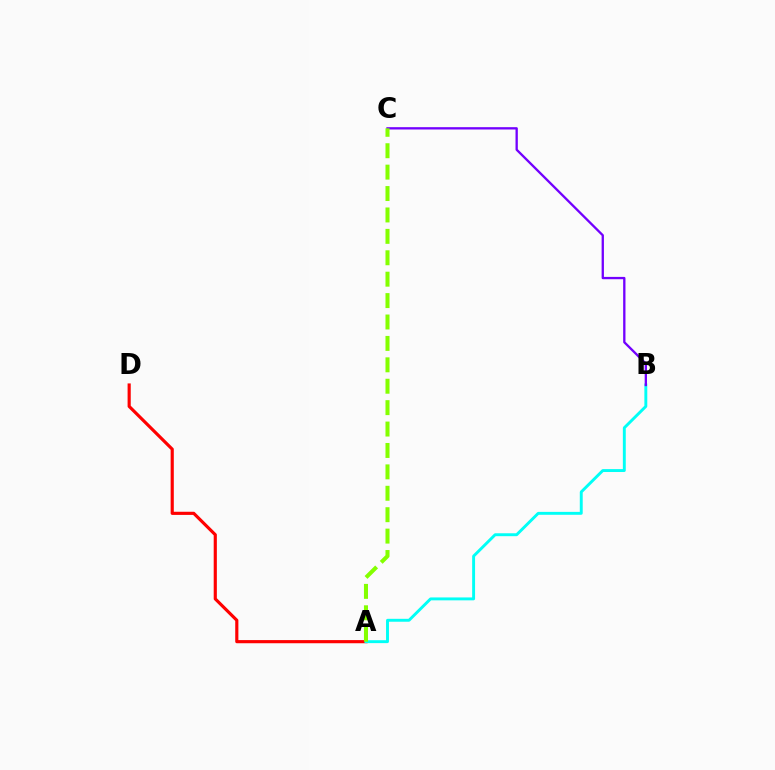{('A', 'D'): [{'color': '#ff0000', 'line_style': 'solid', 'thickness': 2.27}], ('A', 'B'): [{'color': '#00fff6', 'line_style': 'solid', 'thickness': 2.1}], ('B', 'C'): [{'color': '#7200ff', 'line_style': 'solid', 'thickness': 1.67}], ('A', 'C'): [{'color': '#84ff00', 'line_style': 'dashed', 'thickness': 2.91}]}